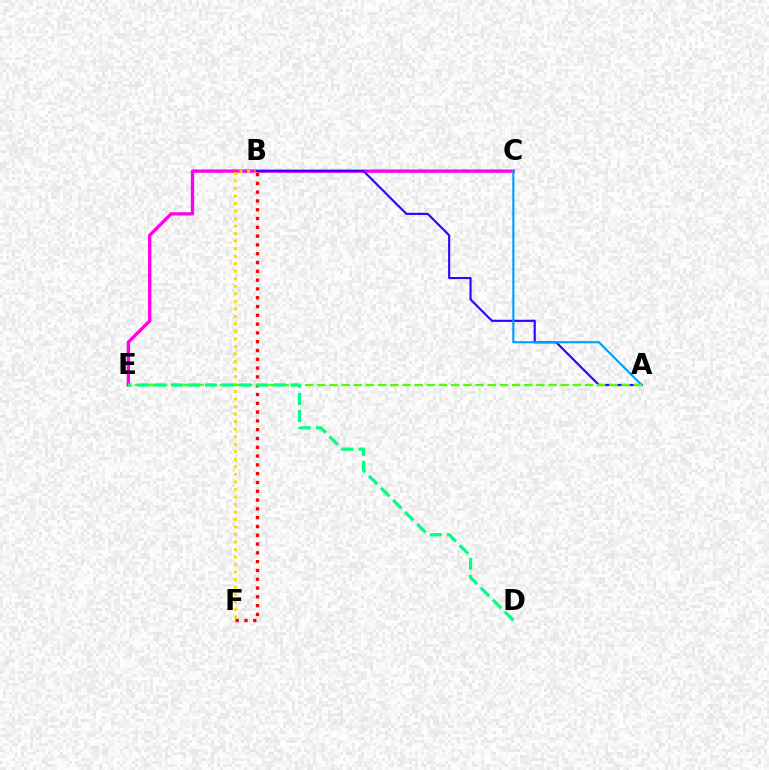{('C', 'E'): [{'color': '#ff00ed', 'line_style': 'solid', 'thickness': 2.39}], ('B', 'F'): [{'color': '#ffd500', 'line_style': 'dotted', 'thickness': 2.04}, {'color': '#ff0000', 'line_style': 'dotted', 'thickness': 2.39}], ('A', 'B'): [{'color': '#3700ff', 'line_style': 'solid', 'thickness': 1.55}], ('A', 'C'): [{'color': '#009eff', 'line_style': 'solid', 'thickness': 1.54}], ('A', 'E'): [{'color': '#4fff00', 'line_style': 'dashed', 'thickness': 1.65}], ('D', 'E'): [{'color': '#00ff86', 'line_style': 'dashed', 'thickness': 2.32}]}